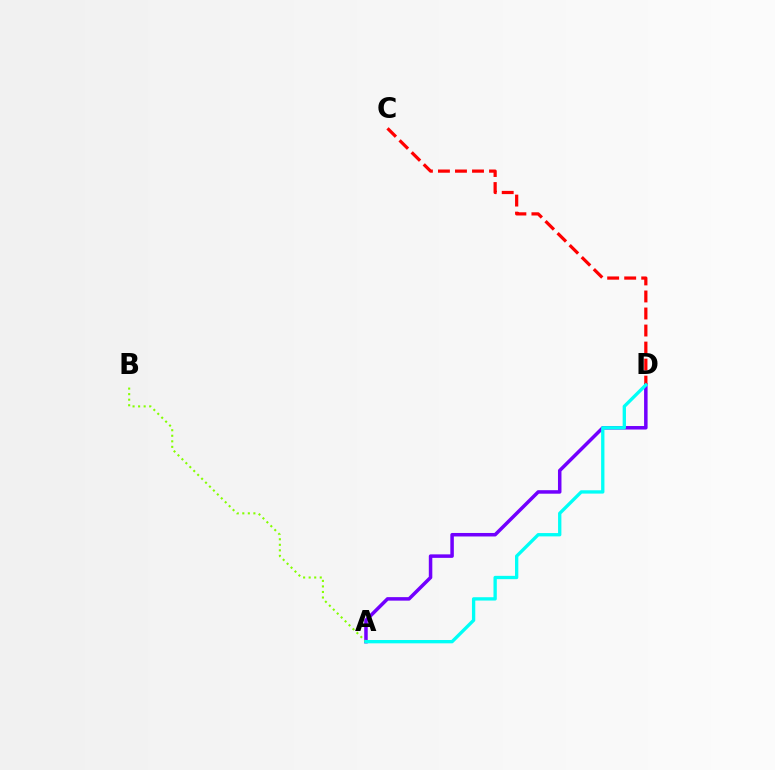{('A', 'D'): [{'color': '#7200ff', 'line_style': 'solid', 'thickness': 2.52}, {'color': '#00fff6', 'line_style': 'solid', 'thickness': 2.39}], ('A', 'B'): [{'color': '#84ff00', 'line_style': 'dotted', 'thickness': 1.51}], ('C', 'D'): [{'color': '#ff0000', 'line_style': 'dashed', 'thickness': 2.31}]}